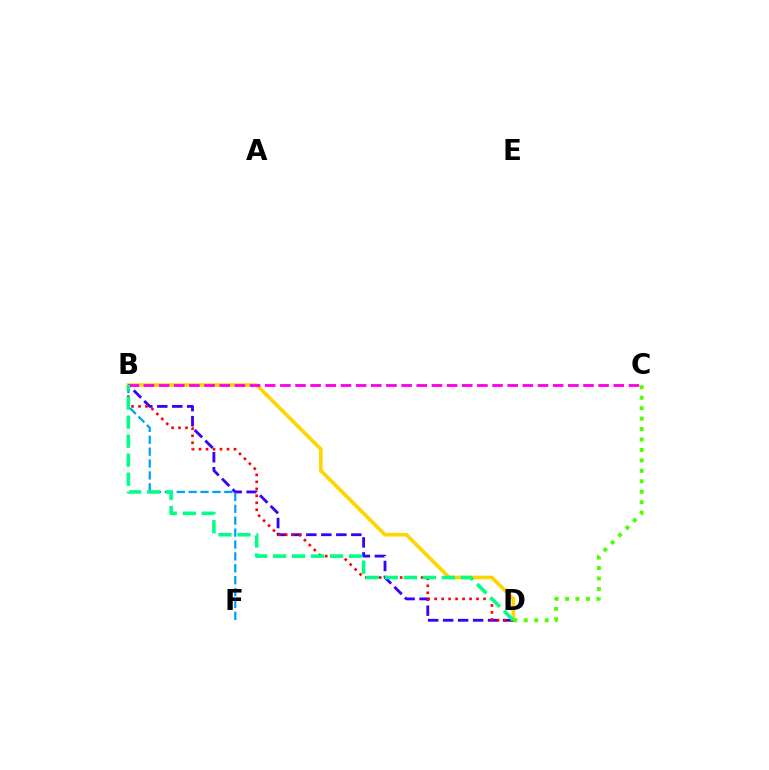{('B', 'D'): [{'color': '#ffd500', 'line_style': 'solid', 'thickness': 2.62}, {'color': '#3700ff', 'line_style': 'dashed', 'thickness': 2.04}, {'color': '#ff0000', 'line_style': 'dotted', 'thickness': 1.9}, {'color': '#00ff86', 'line_style': 'dashed', 'thickness': 2.58}], ('B', 'F'): [{'color': '#009eff', 'line_style': 'dashed', 'thickness': 1.62}], ('B', 'C'): [{'color': '#ff00ed', 'line_style': 'dashed', 'thickness': 2.06}], ('C', 'D'): [{'color': '#4fff00', 'line_style': 'dotted', 'thickness': 2.84}]}